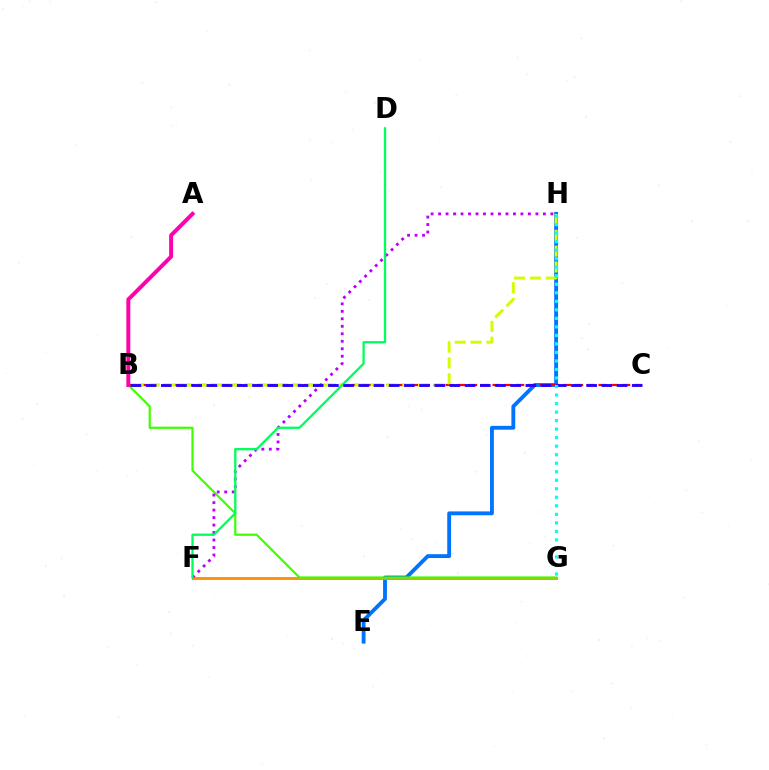{('E', 'H'): [{'color': '#0074ff', 'line_style': 'solid', 'thickness': 2.77}], ('F', 'G'): [{'color': '#ff9400', 'line_style': 'solid', 'thickness': 2.12}], ('B', 'G'): [{'color': '#3dff00', 'line_style': 'solid', 'thickness': 1.58}], ('B', 'C'): [{'color': '#ff0000', 'line_style': 'dashed', 'thickness': 1.6}, {'color': '#2500ff', 'line_style': 'dashed', 'thickness': 2.06}], ('B', 'H'): [{'color': '#d1ff00', 'line_style': 'dashed', 'thickness': 2.15}], ('F', 'H'): [{'color': '#b900ff', 'line_style': 'dotted', 'thickness': 2.03}], ('D', 'F'): [{'color': '#00ff5c', 'line_style': 'solid', 'thickness': 1.65}], ('G', 'H'): [{'color': '#00fff6', 'line_style': 'dotted', 'thickness': 2.32}], ('A', 'B'): [{'color': '#ff00ac', 'line_style': 'solid', 'thickness': 2.84}]}